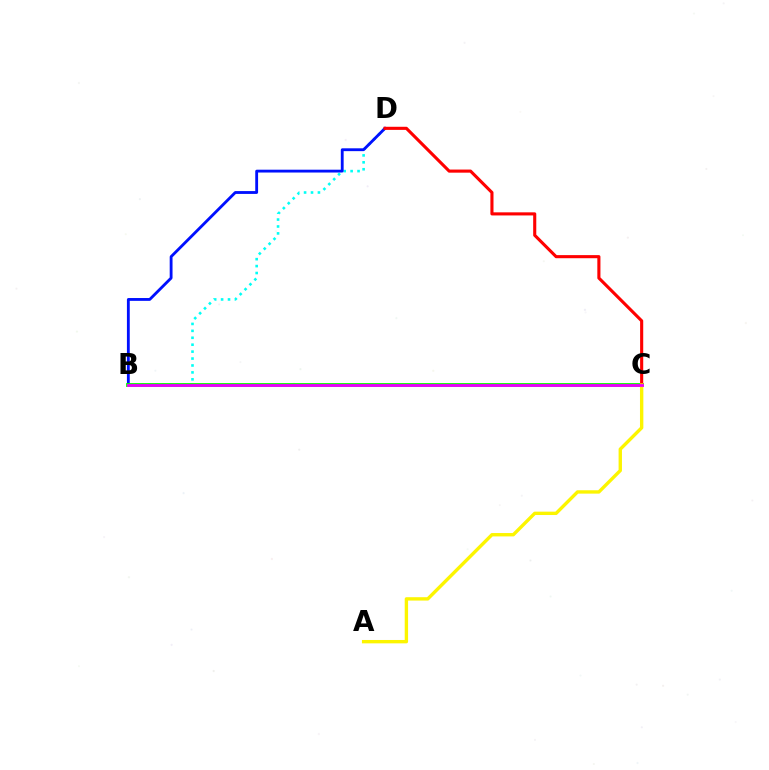{('B', 'D'): [{'color': '#00fff6', 'line_style': 'dotted', 'thickness': 1.88}, {'color': '#0010ff', 'line_style': 'solid', 'thickness': 2.04}], ('B', 'C'): [{'color': '#08ff00', 'line_style': 'solid', 'thickness': 2.75}, {'color': '#ee00ff', 'line_style': 'solid', 'thickness': 2.02}], ('C', 'D'): [{'color': '#ff0000', 'line_style': 'solid', 'thickness': 2.23}], ('A', 'C'): [{'color': '#fcf500', 'line_style': 'solid', 'thickness': 2.42}]}